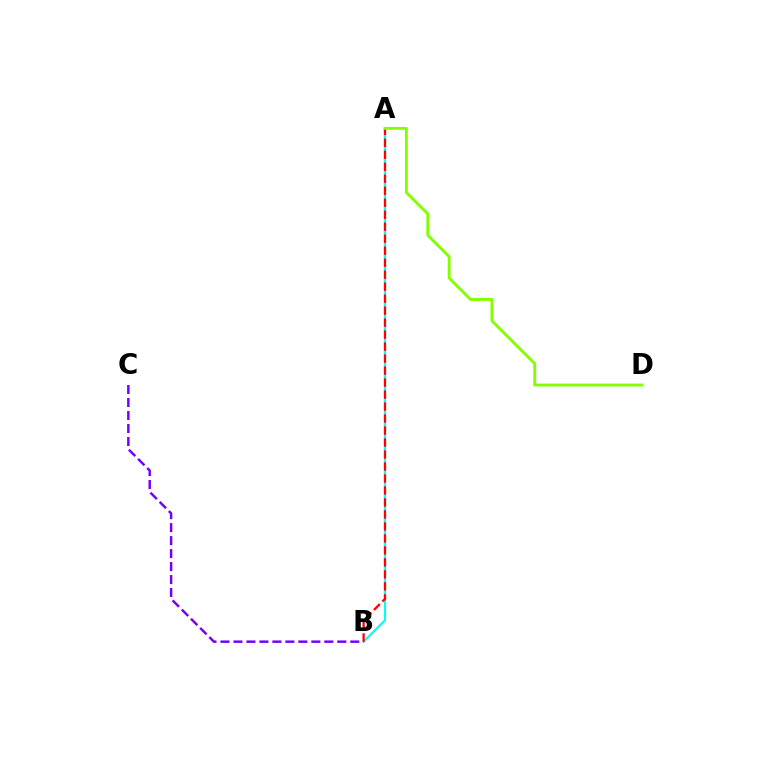{('A', 'B'): [{'color': '#00fff6', 'line_style': 'solid', 'thickness': 1.52}, {'color': '#ff0000', 'line_style': 'dashed', 'thickness': 1.63}], ('B', 'C'): [{'color': '#7200ff', 'line_style': 'dashed', 'thickness': 1.76}], ('A', 'D'): [{'color': '#84ff00', 'line_style': 'solid', 'thickness': 2.08}]}